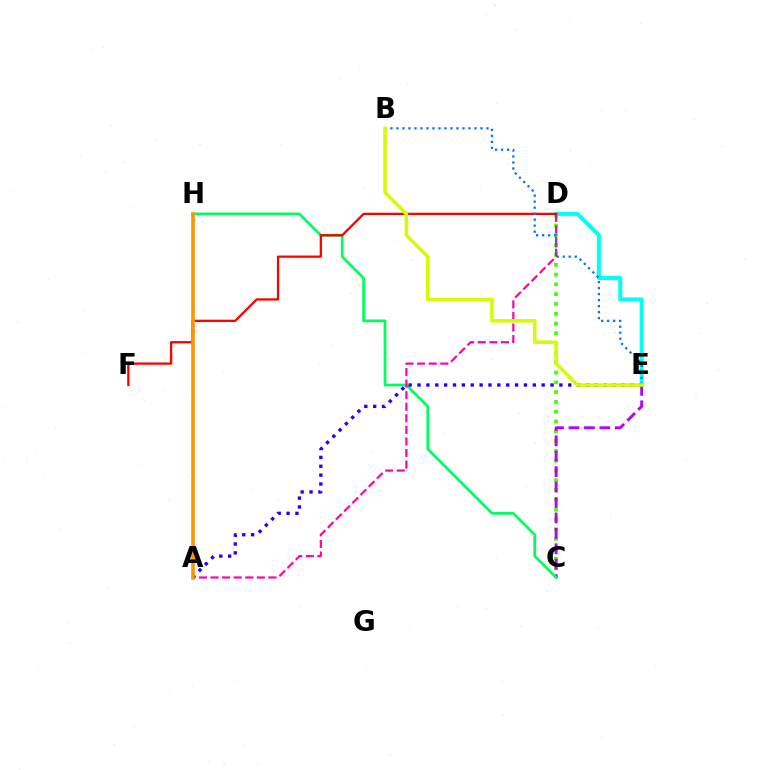{('C', 'D'): [{'color': '#3dff00', 'line_style': 'dotted', 'thickness': 2.66}], ('C', 'E'): [{'color': '#b900ff', 'line_style': 'dashed', 'thickness': 2.1}], ('D', 'E'): [{'color': '#00fff6', 'line_style': 'solid', 'thickness': 2.9}], ('C', 'H'): [{'color': '#00ff5c', 'line_style': 'solid', 'thickness': 1.97}], ('A', 'D'): [{'color': '#ff00ac', 'line_style': 'dashed', 'thickness': 1.57}], ('A', 'E'): [{'color': '#2500ff', 'line_style': 'dotted', 'thickness': 2.41}], ('D', 'F'): [{'color': '#ff0000', 'line_style': 'solid', 'thickness': 1.64}], ('B', 'E'): [{'color': '#0074ff', 'line_style': 'dotted', 'thickness': 1.63}, {'color': '#d1ff00', 'line_style': 'solid', 'thickness': 2.54}], ('A', 'H'): [{'color': '#ff9400', 'line_style': 'solid', 'thickness': 2.59}]}